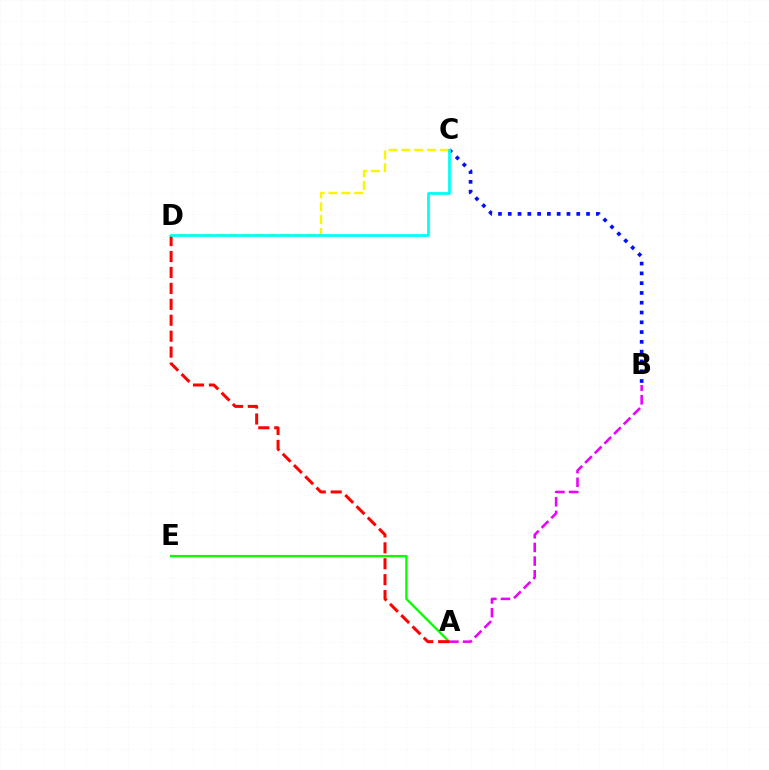{('B', 'C'): [{'color': '#0010ff', 'line_style': 'dotted', 'thickness': 2.66}], ('C', 'D'): [{'color': '#fcf500', 'line_style': 'dashed', 'thickness': 1.75}, {'color': '#00fff6', 'line_style': 'solid', 'thickness': 1.98}], ('A', 'E'): [{'color': '#08ff00', 'line_style': 'solid', 'thickness': 1.68}], ('A', 'D'): [{'color': '#ff0000', 'line_style': 'dashed', 'thickness': 2.16}], ('A', 'B'): [{'color': '#ee00ff', 'line_style': 'dashed', 'thickness': 1.85}]}